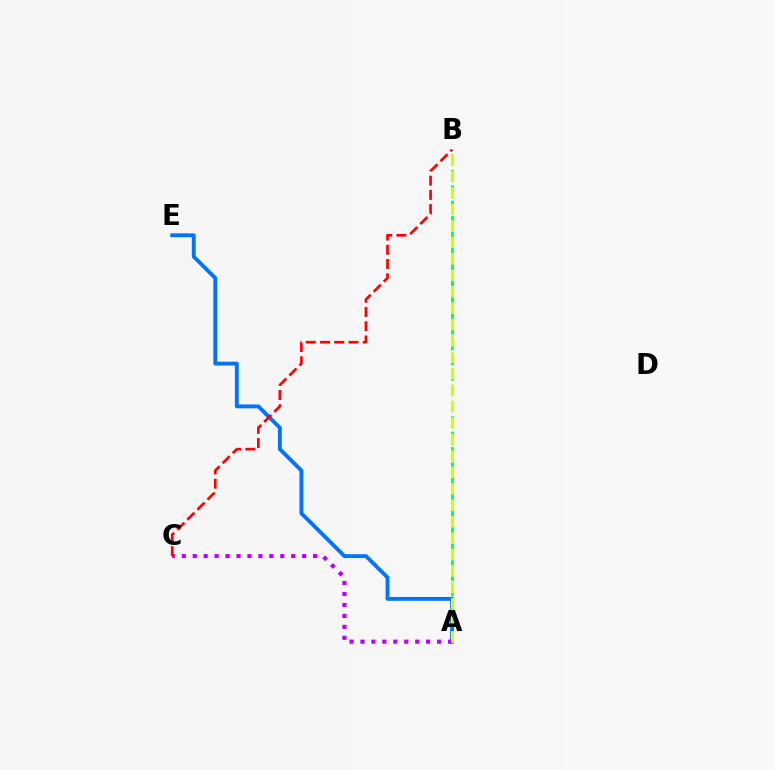{('A', 'E'): [{'color': '#0074ff', 'line_style': 'solid', 'thickness': 2.78}], ('A', 'B'): [{'color': '#00ff5c', 'line_style': 'dashed', 'thickness': 2.09}, {'color': '#d1ff00', 'line_style': 'dashed', 'thickness': 2.23}], ('A', 'C'): [{'color': '#b900ff', 'line_style': 'dotted', 'thickness': 2.97}], ('B', 'C'): [{'color': '#ff0000', 'line_style': 'dashed', 'thickness': 1.93}]}